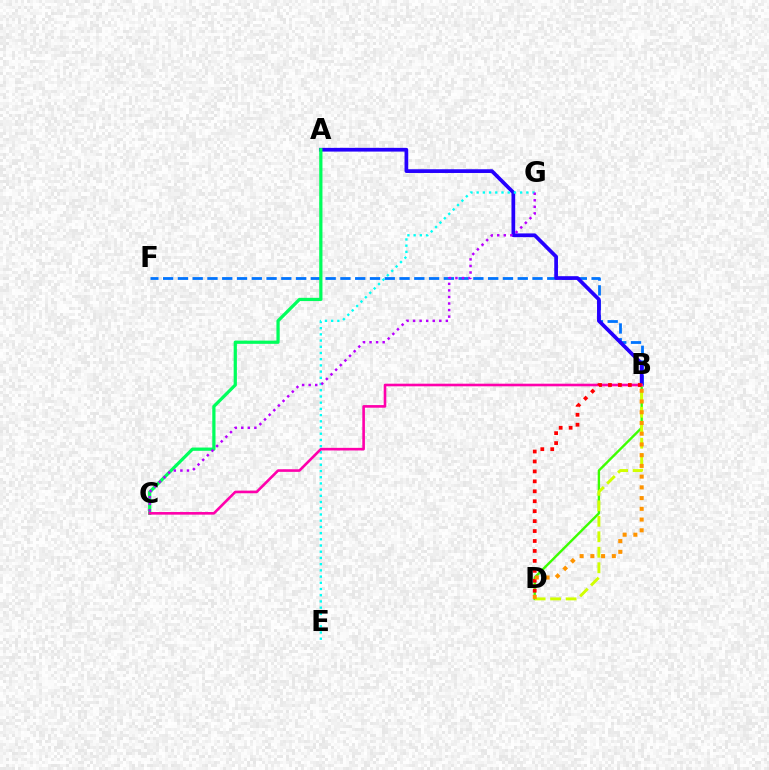{('B', 'F'): [{'color': '#0074ff', 'line_style': 'dashed', 'thickness': 2.01}], ('A', 'B'): [{'color': '#2500ff', 'line_style': 'solid', 'thickness': 2.68}], ('A', 'C'): [{'color': '#00ff5c', 'line_style': 'solid', 'thickness': 2.33}], ('B', 'D'): [{'color': '#3dff00', 'line_style': 'solid', 'thickness': 1.71}, {'color': '#d1ff00', 'line_style': 'dashed', 'thickness': 2.1}, {'color': '#ff0000', 'line_style': 'dotted', 'thickness': 2.7}, {'color': '#ff9400', 'line_style': 'dotted', 'thickness': 2.92}], ('E', 'G'): [{'color': '#00fff6', 'line_style': 'dotted', 'thickness': 1.69}], ('C', 'G'): [{'color': '#b900ff', 'line_style': 'dotted', 'thickness': 1.78}], ('B', 'C'): [{'color': '#ff00ac', 'line_style': 'solid', 'thickness': 1.89}]}